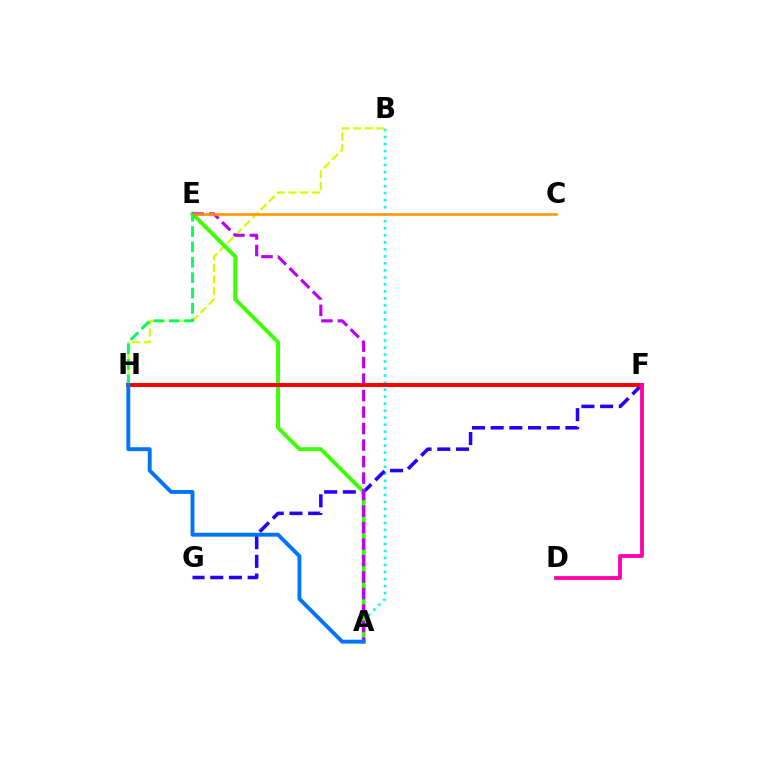{('A', 'B'): [{'color': '#00fff6', 'line_style': 'dotted', 'thickness': 1.91}], ('F', 'G'): [{'color': '#2500ff', 'line_style': 'dashed', 'thickness': 2.54}], ('B', 'H'): [{'color': '#d1ff00', 'line_style': 'dashed', 'thickness': 1.58}], ('A', 'E'): [{'color': '#3dff00', 'line_style': 'solid', 'thickness': 2.81}, {'color': '#b900ff', 'line_style': 'dashed', 'thickness': 2.24}], ('C', 'E'): [{'color': '#ff9400', 'line_style': 'solid', 'thickness': 1.86}], ('F', 'H'): [{'color': '#ff0000', 'line_style': 'solid', 'thickness': 2.86}], ('E', 'H'): [{'color': '#00ff5c', 'line_style': 'dashed', 'thickness': 2.09}], ('D', 'F'): [{'color': '#ff00ac', 'line_style': 'solid', 'thickness': 2.73}], ('A', 'H'): [{'color': '#0074ff', 'line_style': 'solid', 'thickness': 2.8}]}